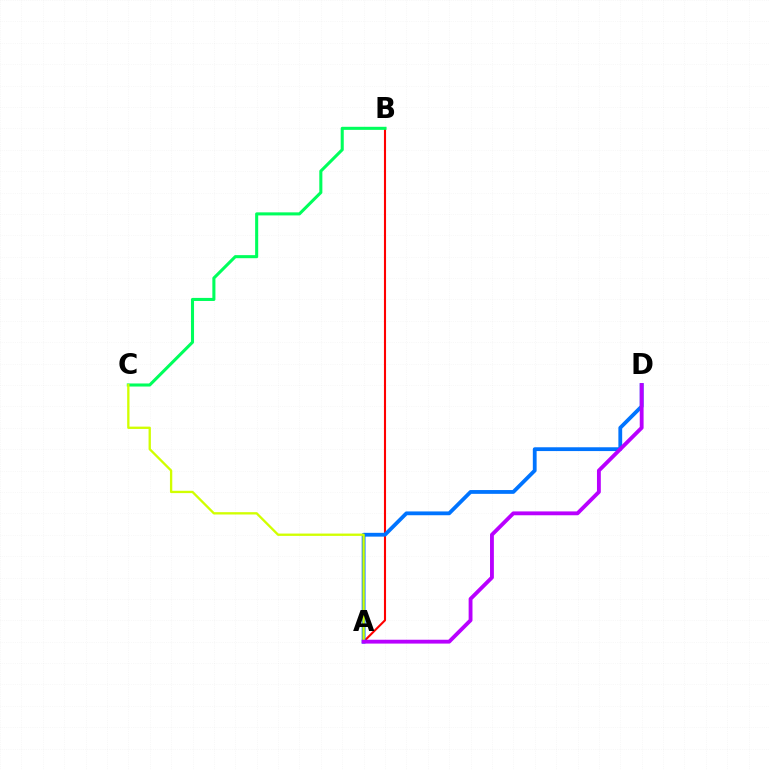{('A', 'B'): [{'color': '#ff0000', 'line_style': 'solid', 'thickness': 1.51}], ('B', 'C'): [{'color': '#00ff5c', 'line_style': 'solid', 'thickness': 2.21}], ('A', 'D'): [{'color': '#0074ff', 'line_style': 'solid', 'thickness': 2.73}, {'color': '#b900ff', 'line_style': 'solid', 'thickness': 2.77}], ('A', 'C'): [{'color': '#d1ff00', 'line_style': 'solid', 'thickness': 1.68}]}